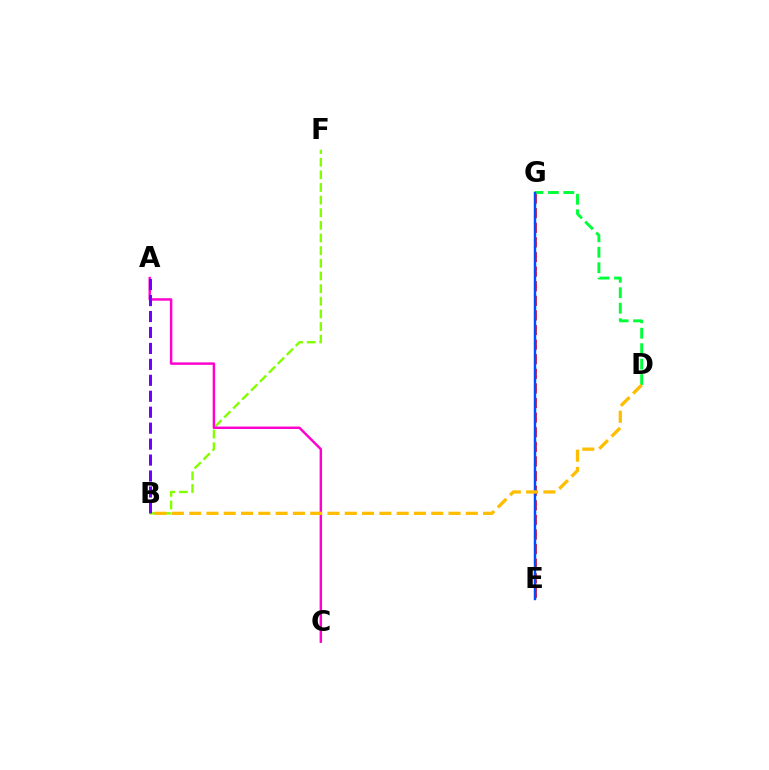{('E', 'G'): [{'color': '#ff0000', 'line_style': 'dashed', 'thickness': 1.98}, {'color': '#00fff6', 'line_style': 'dotted', 'thickness': 1.64}, {'color': '#004bff', 'line_style': 'solid', 'thickness': 1.74}], ('B', 'F'): [{'color': '#84ff00', 'line_style': 'dashed', 'thickness': 1.72}], ('D', 'G'): [{'color': '#00ff39', 'line_style': 'dashed', 'thickness': 2.1}], ('A', 'C'): [{'color': '#ff00cf', 'line_style': 'solid', 'thickness': 1.76}], ('A', 'B'): [{'color': '#7200ff', 'line_style': 'dashed', 'thickness': 2.17}], ('B', 'D'): [{'color': '#ffbd00', 'line_style': 'dashed', 'thickness': 2.35}]}